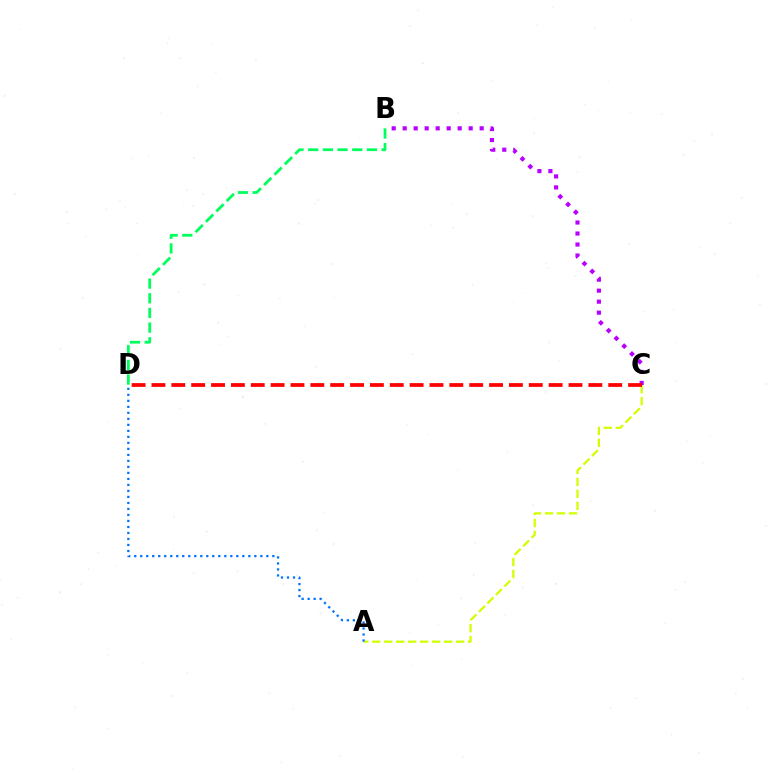{('B', 'C'): [{'color': '#b900ff', 'line_style': 'dotted', 'thickness': 2.99}], ('B', 'D'): [{'color': '#00ff5c', 'line_style': 'dashed', 'thickness': 1.99}], ('A', 'C'): [{'color': '#d1ff00', 'line_style': 'dashed', 'thickness': 1.63}], ('A', 'D'): [{'color': '#0074ff', 'line_style': 'dotted', 'thickness': 1.63}], ('C', 'D'): [{'color': '#ff0000', 'line_style': 'dashed', 'thickness': 2.7}]}